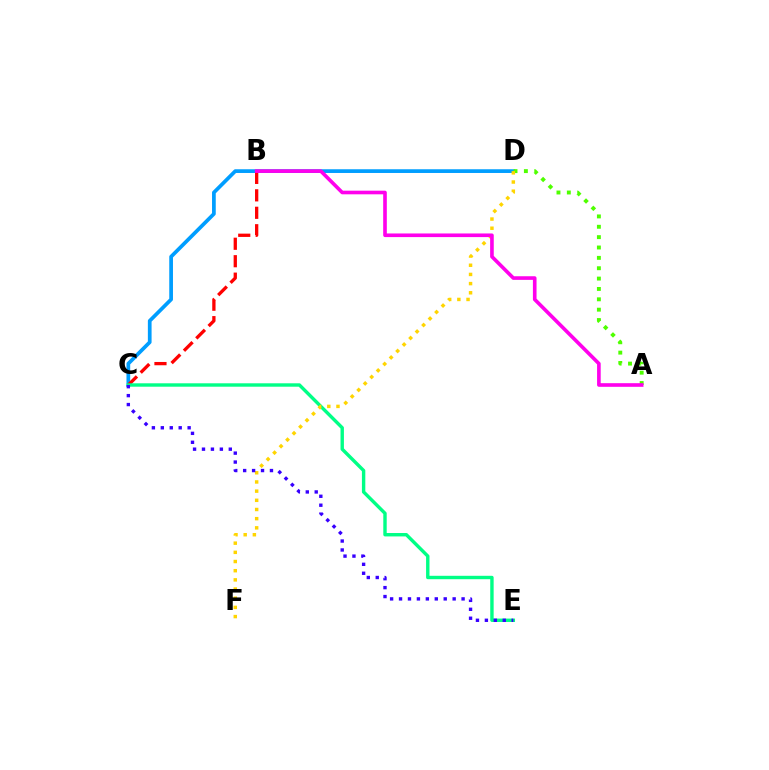{('C', 'D'): [{'color': '#009eff', 'line_style': 'solid', 'thickness': 2.68}], ('B', 'C'): [{'color': '#ff0000', 'line_style': 'dashed', 'thickness': 2.37}], ('C', 'E'): [{'color': '#00ff86', 'line_style': 'solid', 'thickness': 2.45}, {'color': '#3700ff', 'line_style': 'dotted', 'thickness': 2.43}], ('A', 'D'): [{'color': '#4fff00', 'line_style': 'dotted', 'thickness': 2.82}], ('D', 'F'): [{'color': '#ffd500', 'line_style': 'dotted', 'thickness': 2.49}], ('A', 'B'): [{'color': '#ff00ed', 'line_style': 'solid', 'thickness': 2.61}]}